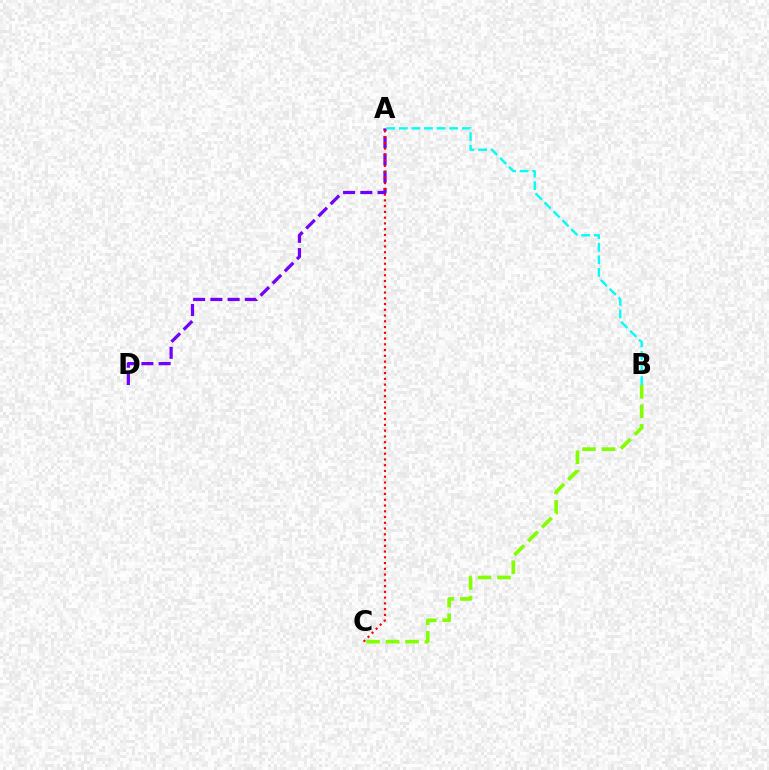{('B', 'C'): [{'color': '#84ff00', 'line_style': 'dashed', 'thickness': 2.65}], ('A', 'D'): [{'color': '#7200ff', 'line_style': 'dashed', 'thickness': 2.34}], ('A', 'B'): [{'color': '#00fff6', 'line_style': 'dashed', 'thickness': 1.71}], ('A', 'C'): [{'color': '#ff0000', 'line_style': 'dotted', 'thickness': 1.56}]}